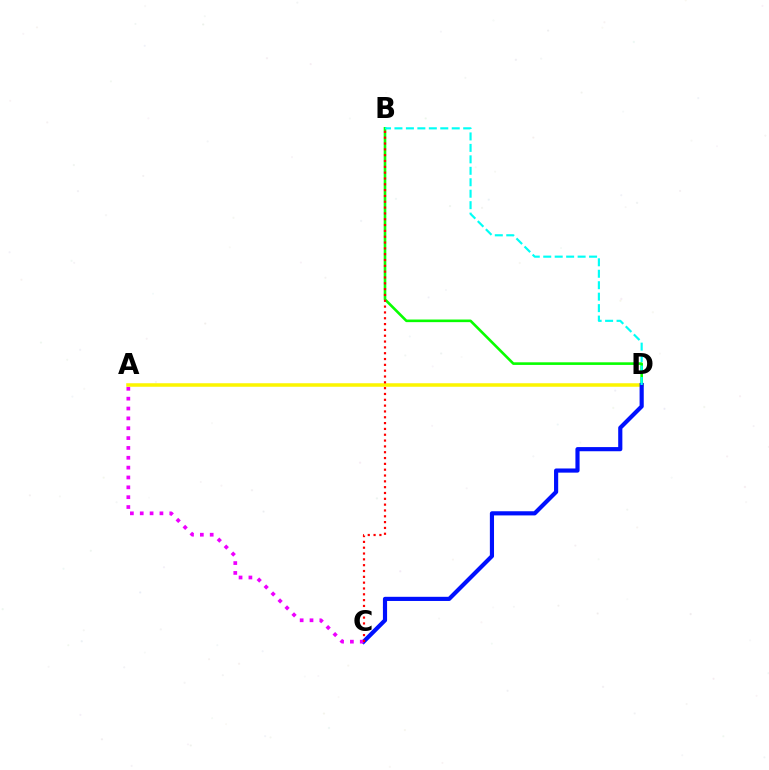{('A', 'D'): [{'color': '#fcf500', 'line_style': 'solid', 'thickness': 2.53}], ('B', 'D'): [{'color': '#08ff00', 'line_style': 'solid', 'thickness': 1.89}, {'color': '#00fff6', 'line_style': 'dashed', 'thickness': 1.56}], ('C', 'D'): [{'color': '#0010ff', 'line_style': 'solid', 'thickness': 2.99}], ('A', 'C'): [{'color': '#ee00ff', 'line_style': 'dotted', 'thickness': 2.68}], ('B', 'C'): [{'color': '#ff0000', 'line_style': 'dotted', 'thickness': 1.58}]}